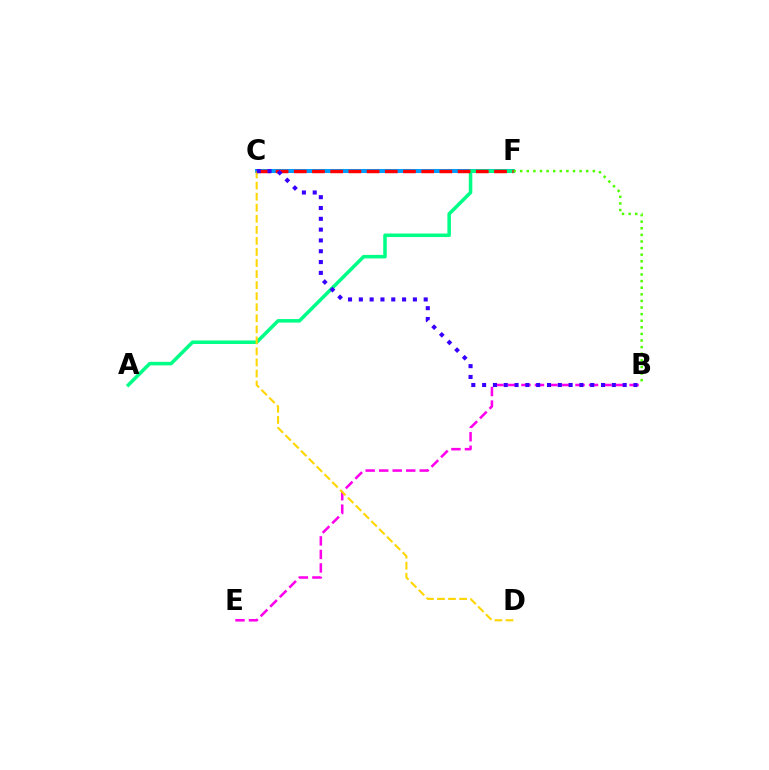{('C', 'F'): [{'color': '#009eff', 'line_style': 'solid', 'thickness': 2.88}, {'color': '#ff0000', 'line_style': 'dashed', 'thickness': 2.47}], ('A', 'F'): [{'color': '#00ff86', 'line_style': 'solid', 'thickness': 2.54}], ('B', 'F'): [{'color': '#4fff00', 'line_style': 'dotted', 'thickness': 1.79}], ('B', 'E'): [{'color': '#ff00ed', 'line_style': 'dashed', 'thickness': 1.84}], ('C', 'D'): [{'color': '#ffd500', 'line_style': 'dashed', 'thickness': 1.5}], ('B', 'C'): [{'color': '#3700ff', 'line_style': 'dotted', 'thickness': 2.94}]}